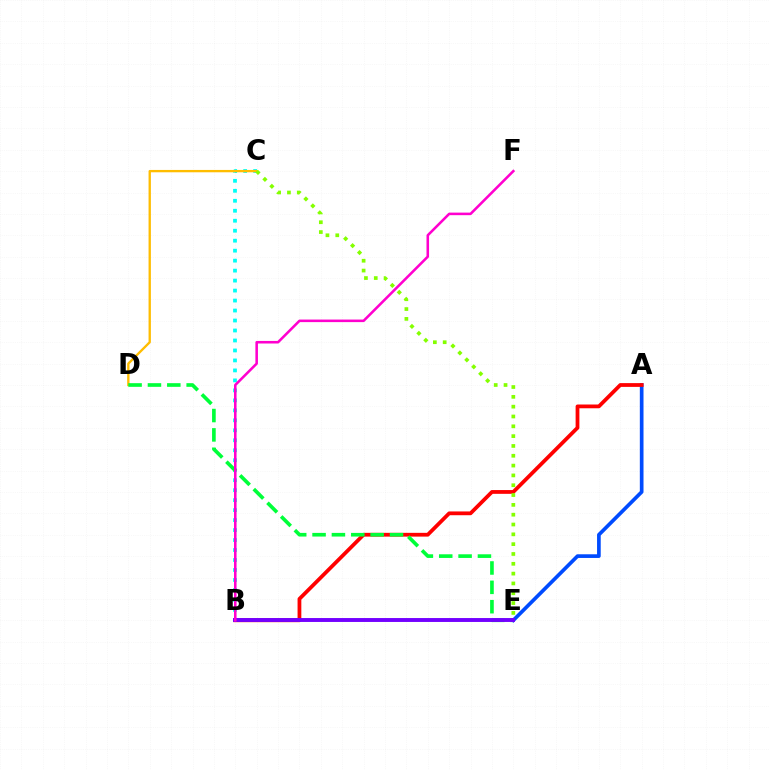{('A', 'E'): [{'color': '#004bff', 'line_style': 'solid', 'thickness': 2.65}], ('A', 'B'): [{'color': '#ff0000', 'line_style': 'solid', 'thickness': 2.72}], ('B', 'C'): [{'color': '#00fff6', 'line_style': 'dotted', 'thickness': 2.71}], ('C', 'D'): [{'color': '#ffbd00', 'line_style': 'solid', 'thickness': 1.68}], ('D', 'E'): [{'color': '#00ff39', 'line_style': 'dashed', 'thickness': 2.63}], ('B', 'E'): [{'color': '#7200ff', 'line_style': 'solid', 'thickness': 2.81}], ('B', 'F'): [{'color': '#ff00cf', 'line_style': 'solid', 'thickness': 1.84}], ('C', 'E'): [{'color': '#84ff00', 'line_style': 'dotted', 'thickness': 2.67}]}